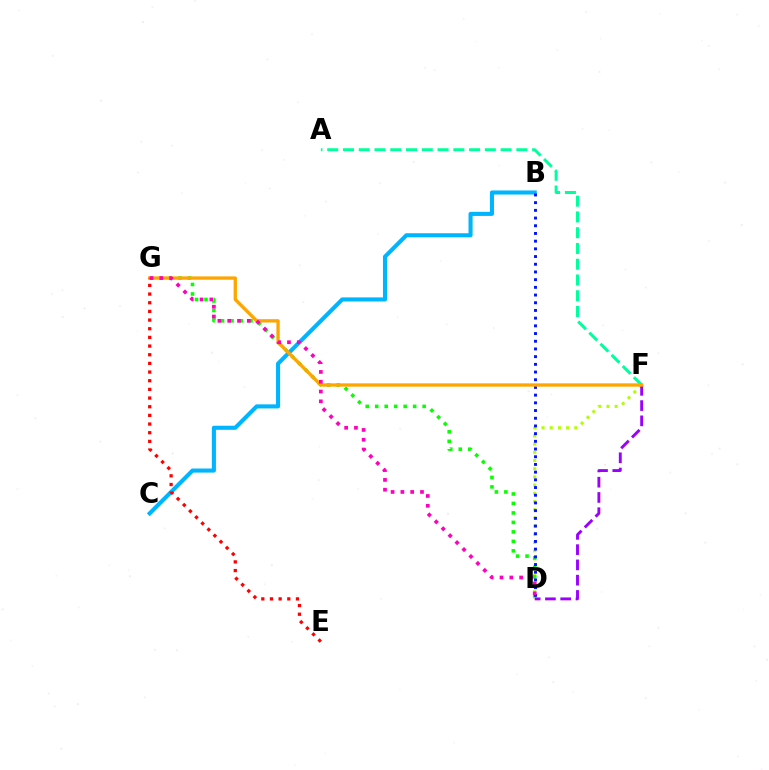{('A', 'F'): [{'color': '#00ff9d', 'line_style': 'dashed', 'thickness': 2.14}], ('D', 'F'): [{'color': '#b3ff00', 'line_style': 'dotted', 'thickness': 2.23}, {'color': '#9b00ff', 'line_style': 'dashed', 'thickness': 2.07}], ('D', 'G'): [{'color': '#08ff00', 'line_style': 'dotted', 'thickness': 2.58}, {'color': '#ff00bd', 'line_style': 'dotted', 'thickness': 2.66}], ('B', 'C'): [{'color': '#00b5ff', 'line_style': 'solid', 'thickness': 2.94}], ('B', 'D'): [{'color': '#0010ff', 'line_style': 'dotted', 'thickness': 2.09}], ('F', 'G'): [{'color': '#ffa500', 'line_style': 'solid', 'thickness': 2.39}], ('E', 'G'): [{'color': '#ff0000', 'line_style': 'dotted', 'thickness': 2.35}]}